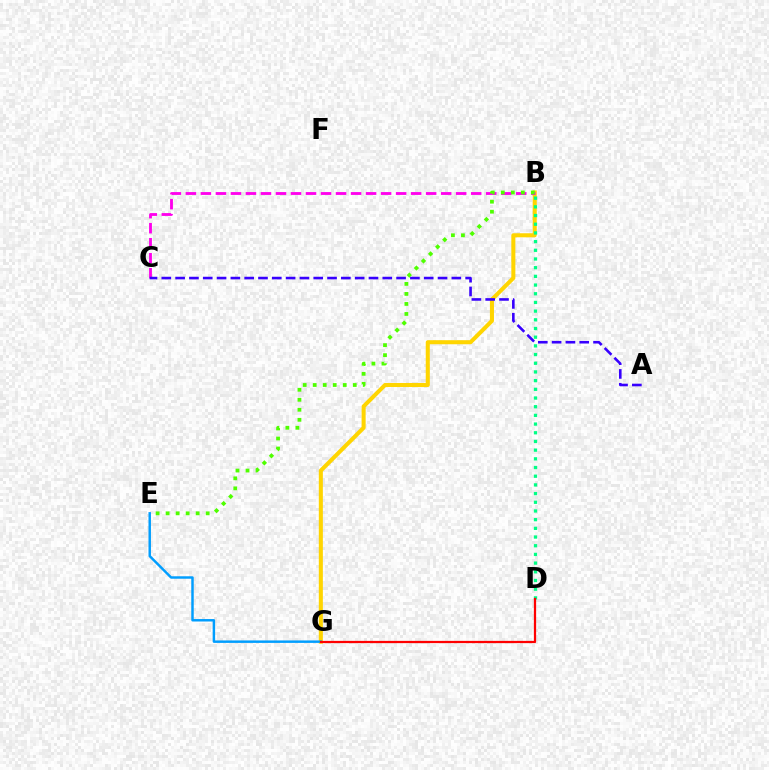{('B', 'G'): [{'color': '#ffd500', 'line_style': 'solid', 'thickness': 2.92}], ('B', 'C'): [{'color': '#ff00ed', 'line_style': 'dashed', 'thickness': 2.04}], ('E', 'G'): [{'color': '#009eff', 'line_style': 'solid', 'thickness': 1.77}], ('B', 'D'): [{'color': '#00ff86', 'line_style': 'dotted', 'thickness': 2.36}], ('A', 'C'): [{'color': '#3700ff', 'line_style': 'dashed', 'thickness': 1.88}], ('D', 'G'): [{'color': '#ff0000', 'line_style': 'solid', 'thickness': 1.61}], ('B', 'E'): [{'color': '#4fff00', 'line_style': 'dotted', 'thickness': 2.72}]}